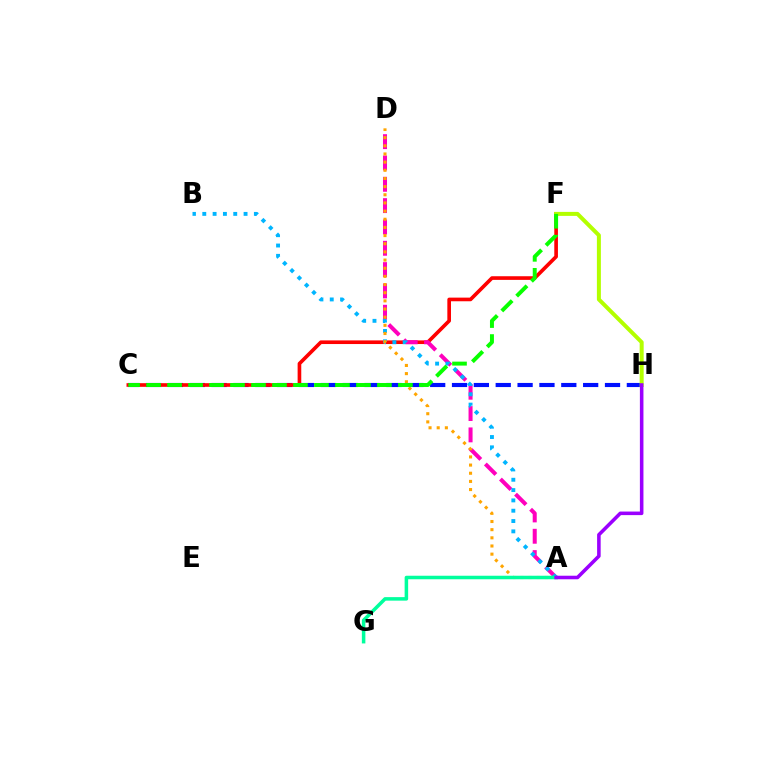{('C', 'H'): [{'color': '#0010ff', 'line_style': 'dashed', 'thickness': 2.97}], ('C', 'F'): [{'color': '#ff0000', 'line_style': 'solid', 'thickness': 2.62}, {'color': '#08ff00', 'line_style': 'dashed', 'thickness': 2.85}], ('F', 'H'): [{'color': '#b3ff00', 'line_style': 'solid', 'thickness': 2.88}], ('A', 'D'): [{'color': '#ff00bd', 'line_style': 'dashed', 'thickness': 2.9}, {'color': '#ffa500', 'line_style': 'dotted', 'thickness': 2.22}], ('A', 'B'): [{'color': '#00b5ff', 'line_style': 'dotted', 'thickness': 2.8}], ('A', 'G'): [{'color': '#00ff9d', 'line_style': 'solid', 'thickness': 2.54}], ('A', 'H'): [{'color': '#9b00ff', 'line_style': 'solid', 'thickness': 2.56}]}